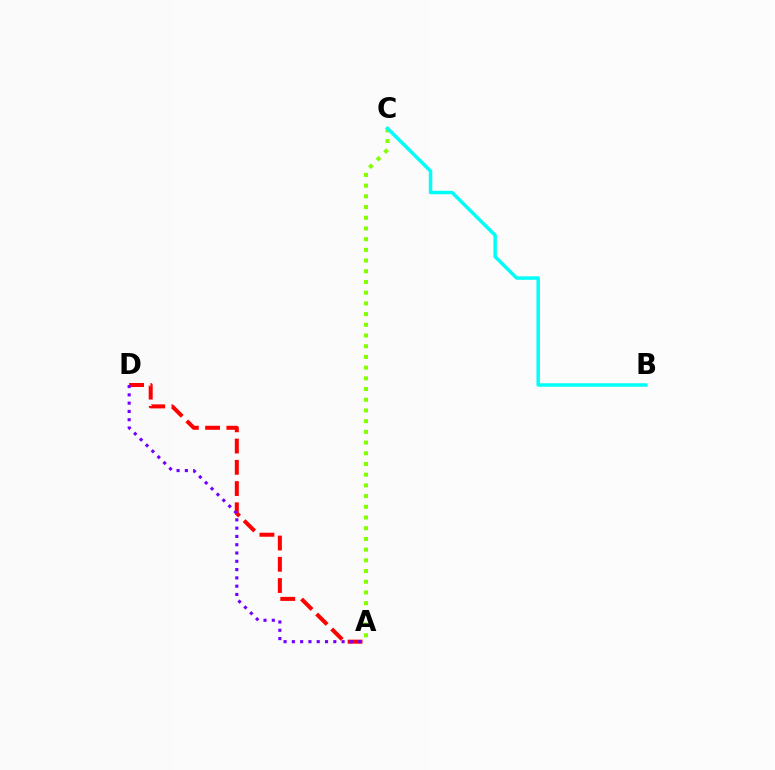{('A', 'D'): [{'color': '#ff0000', 'line_style': 'dashed', 'thickness': 2.89}, {'color': '#7200ff', 'line_style': 'dotted', 'thickness': 2.25}], ('A', 'C'): [{'color': '#84ff00', 'line_style': 'dotted', 'thickness': 2.91}], ('B', 'C'): [{'color': '#00fff6', 'line_style': 'solid', 'thickness': 2.49}]}